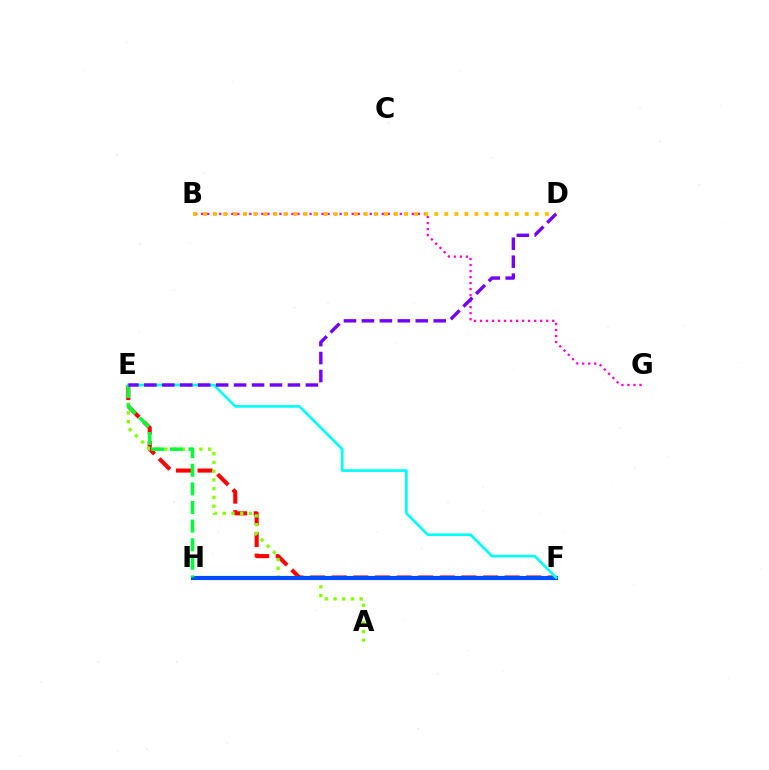{('E', 'F'): [{'color': '#ff0000', 'line_style': 'dashed', 'thickness': 2.94}, {'color': '#00fff6', 'line_style': 'solid', 'thickness': 1.93}], ('B', 'G'): [{'color': '#ff00cf', 'line_style': 'dotted', 'thickness': 1.64}], ('A', 'E'): [{'color': '#84ff00', 'line_style': 'dotted', 'thickness': 2.38}], ('B', 'D'): [{'color': '#ffbd00', 'line_style': 'dotted', 'thickness': 2.73}], ('F', 'H'): [{'color': '#004bff', 'line_style': 'solid', 'thickness': 2.98}], ('E', 'H'): [{'color': '#00ff39', 'line_style': 'dashed', 'thickness': 2.53}], ('D', 'E'): [{'color': '#7200ff', 'line_style': 'dashed', 'thickness': 2.44}]}